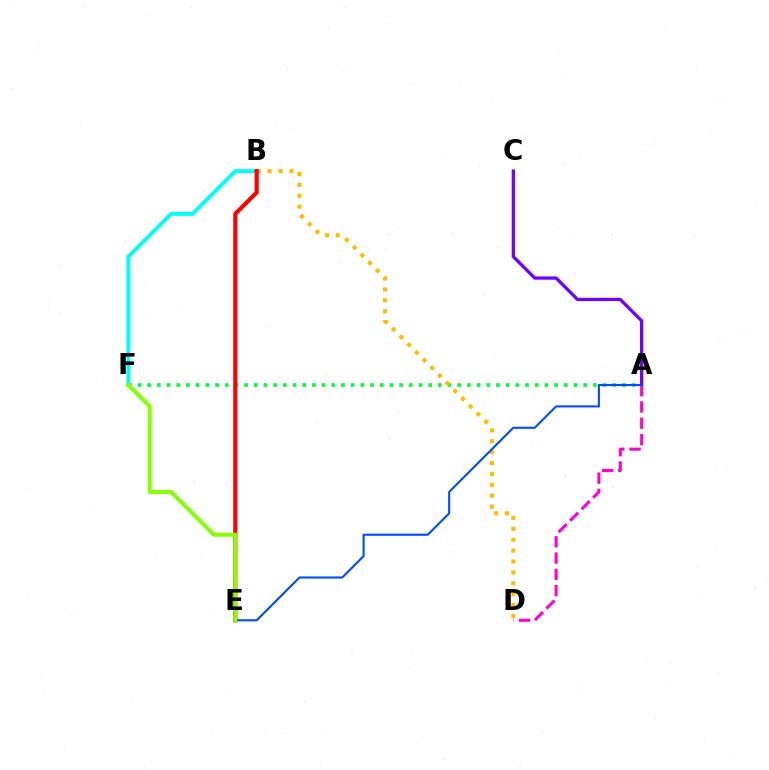{('A', 'F'): [{'color': '#00ff39', 'line_style': 'dotted', 'thickness': 2.63}], ('A', 'C'): [{'color': '#7200ff', 'line_style': 'solid', 'thickness': 2.36}], ('A', 'D'): [{'color': '#ff00cf', 'line_style': 'dashed', 'thickness': 2.21}], ('B', 'D'): [{'color': '#ffbd00', 'line_style': 'dotted', 'thickness': 2.96}], ('B', 'F'): [{'color': '#00fff6', 'line_style': 'solid', 'thickness': 2.8}], ('A', 'E'): [{'color': '#004bff', 'line_style': 'solid', 'thickness': 1.52}], ('B', 'E'): [{'color': '#ff0000', 'line_style': 'solid', 'thickness': 2.99}], ('E', 'F'): [{'color': '#84ff00', 'line_style': 'solid', 'thickness': 2.84}]}